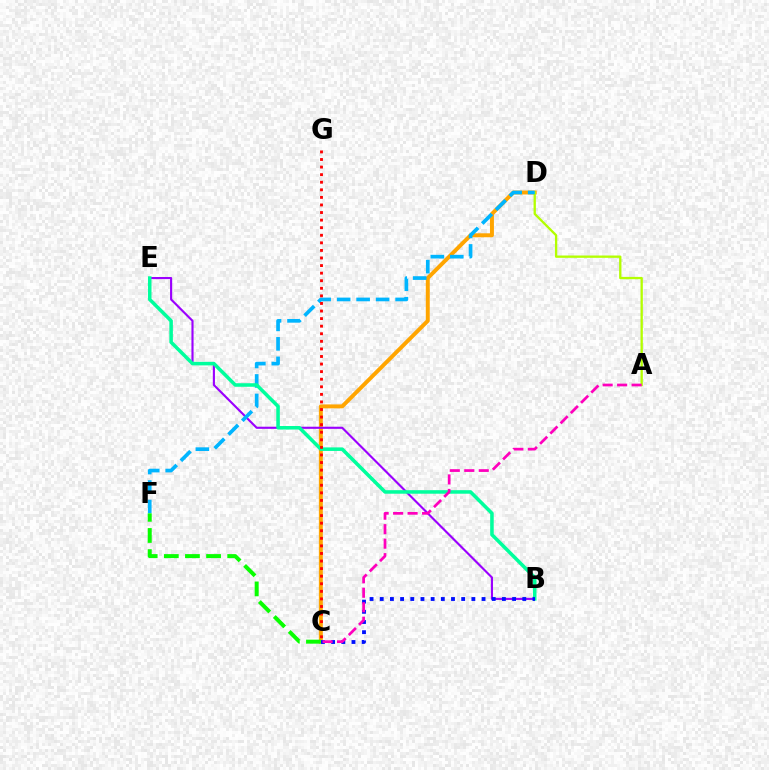{('C', 'D'): [{'color': '#ffa500', 'line_style': 'solid', 'thickness': 2.84}], ('B', 'E'): [{'color': '#9b00ff', 'line_style': 'solid', 'thickness': 1.53}, {'color': '#00ff9d', 'line_style': 'solid', 'thickness': 2.55}], ('A', 'D'): [{'color': '#b3ff00', 'line_style': 'solid', 'thickness': 1.67}], ('D', 'F'): [{'color': '#00b5ff', 'line_style': 'dashed', 'thickness': 2.65}], ('C', 'G'): [{'color': '#ff0000', 'line_style': 'dotted', 'thickness': 2.06}], ('C', 'F'): [{'color': '#08ff00', 'line_style': 'dashed', 'thickness': 2.87}], ('B', 'C'): [{'color': '#0010ff', 'line_style': 'dotted', 'thickness': 2.77}], ('A', 'C'): [{'color': '#ff00bd', 'line_style': 'dashed', 'thickness': 1.97}]}